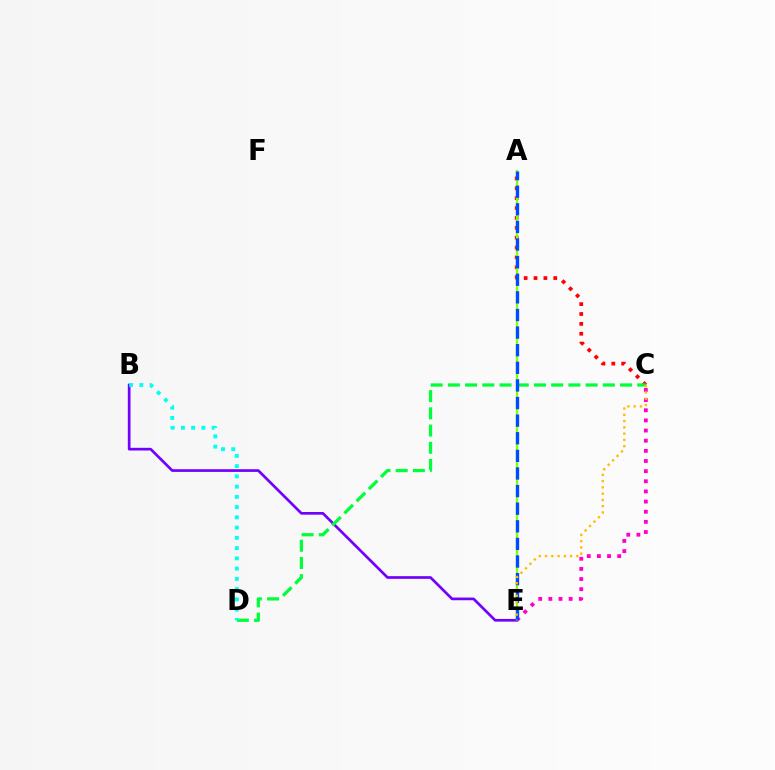{('A', 'C'): [{'color': '#ff0000', 'line_style': 'dotted', 'thickness': 2.68}], ('A', 'E'): [{'color': '#84ff00', 'line_style': 'solid', 'thickness': 1.65}, {'color': '#004bff', 'line_style': 'dashed', 'thickness': 2.39}], ('B', 'E'): [{'color': '#7200ff', 'line_style': 'solid', 'thickness': 1.94}], ('C', 'E'): [{'color': '#ff00cf', 'line_style': 'dotted', 'thickness': 2.76}, {'color': '#ffbd00', 'line_style': 'dotted', 'thickness': 1.7}], ('C', 'D'): [{'color': '#00ff39', 'line_style': 'dashed', 'thickness': 2.34}], ('B', 'D'): [{'color': '#00fff6', 'line_style': 'dotted', 'thickness': 2.78}]}